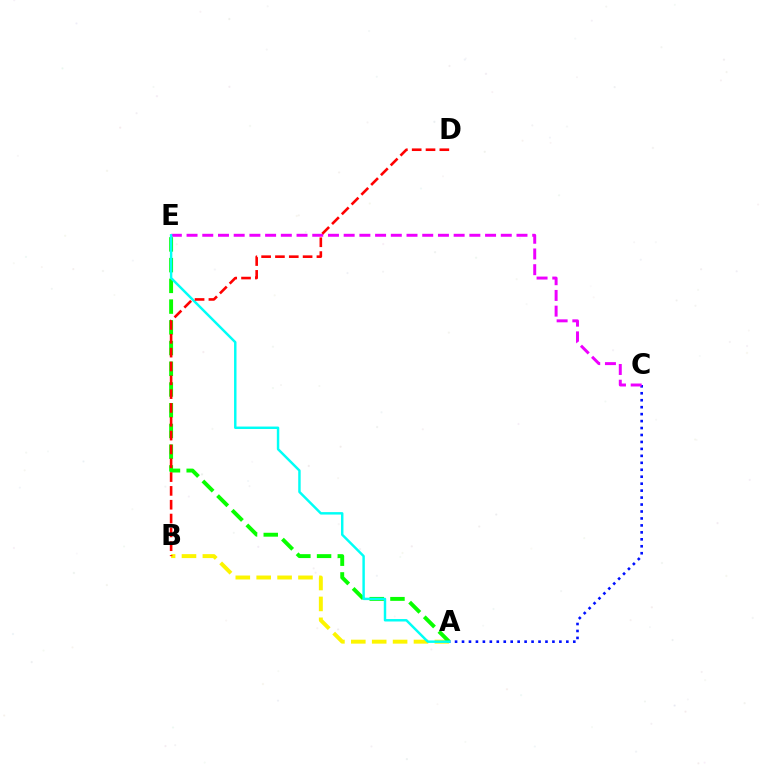{('A', 'B'): [{'color': '#fcf500', 'line_style': 'dashed', 'thickness': 2.84}], ('A', 'C'): [{'color': '#0010ff', 'line_style': 'dotted', 'thickness': 1.89}], ('A', 'E'): [{'color': '#08ff00', 'line_style': 'dashed', 'thickness': 2.82}, {'color': '#00fff6', 'line_style': 'solid', 'thickness': 1.77}], ('C', 'E'): [{'color': '#ee00ff', 'line_style': 'dashed', 'thickness': 2.13}], ('B', 'D'): [{'color': '#ff0000', 'line_style': 'dashed', 'thickness': 1.88}]}